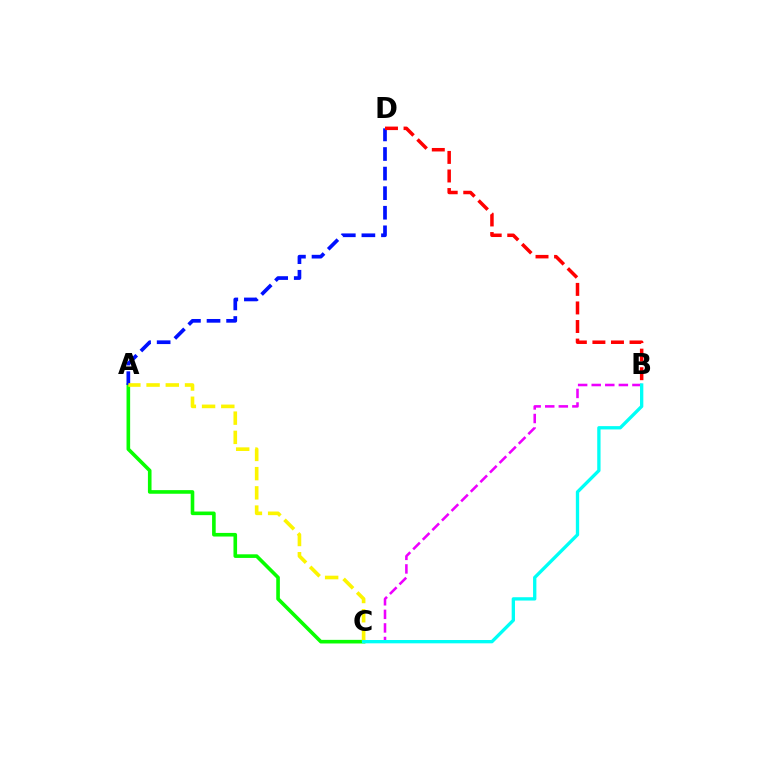{('A', 'C'): [{'color': '#08ff00', 'line_style': 'solid', 'thickness': 2.6}, {'color': '#fcf500', 'line_style': 'dashed', 'thickness': 2.61}], ('A', 'D'): [{'color': '#0010ff', 'line_style': 'dashed', 'thickness': 2.66}], ('B', 'C'): [{'color': '#ee00ff', 'line_style': 'dashed', 'thickness': 1.84}, {'color': '#00fff6', 'line_style': 'solid', 'thickness': 2.39}], ('B', 'D'): [{'color': '#ff0000', 'line_style': 'dashed', 'thickness': 2.52}]}